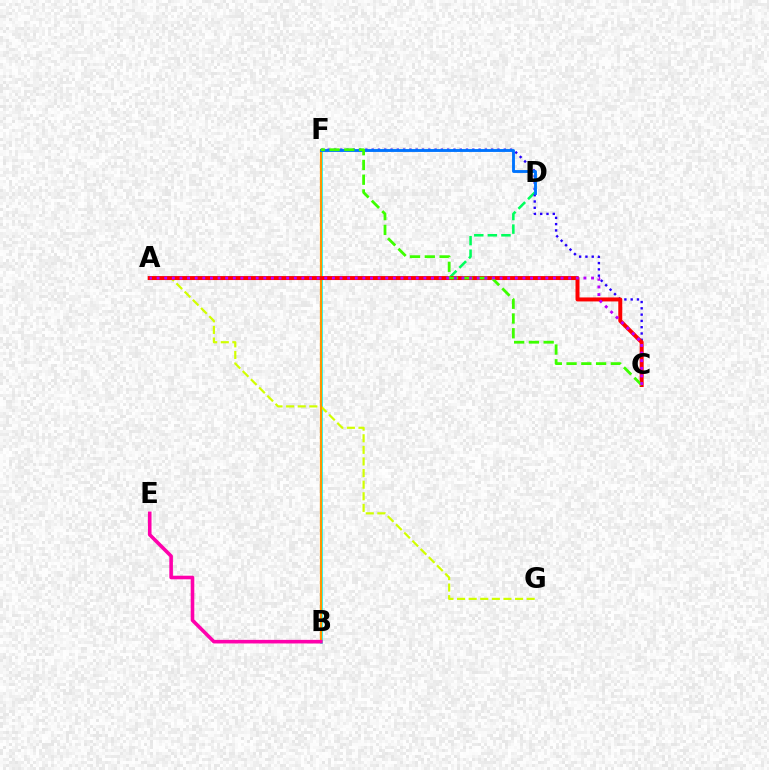{('B', 'F'): [{'color': '#00fff6', 'line_style': 'solid', 'thickness': 1.92}, {'color': '#ff9400', 'line_style': 'solid', 'thickness': 1.6}], ('A', 'D'): [{'color': '#00ff5c', 'line_style': 'dashed', 'thickness': 1.84}], ('A', 'G'): [{'color': '#d1ff00', 'line_style': 'dashed', 'thickness': 1.58}], ('C', 'F'): [{'color': '#2500ff', 'line_style': 'dotted', 'thickness': 1.71}, {'color': '#3dff00', 'line_style': 'dashed', 'thickness': 2.01}], ('D', 'F'): [{'color': '#0074ff', 'line_style': 'solid', 'thickness': 2.07}], ('B', 'E'): [{'color': '#ff00ac', 'line_style': 'solid', 'thickness': 2.59}], ('A', 'C'): [{'color': '#ff0000', 'line_style': 'solid', 'thickness': 2.87}, {'color': '#b900ff', 'line_style': 'dotted', 'thickness': 2.07}]}